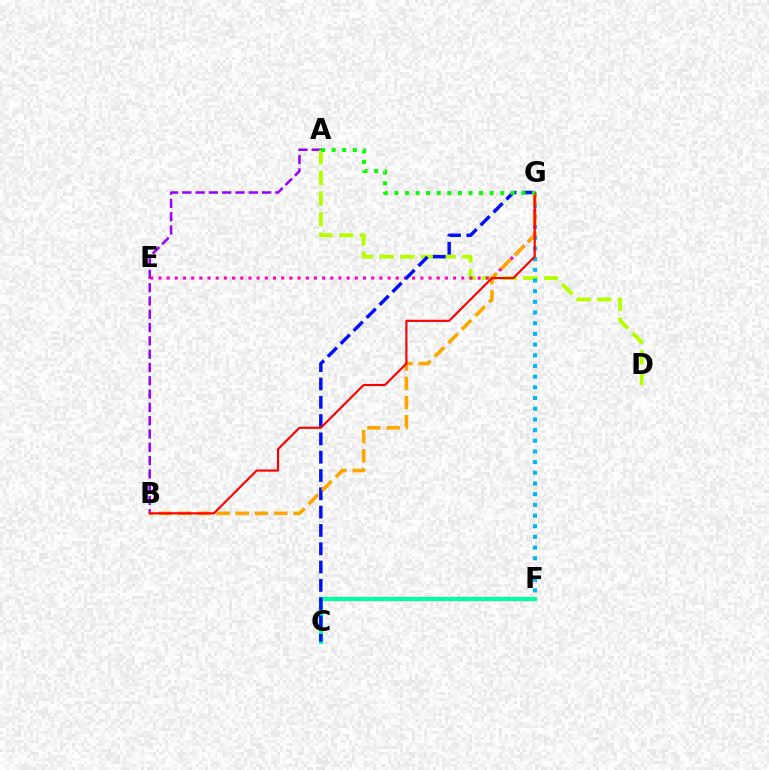{('A', 'B'): [{'color': '#9b00ff', 'line_style': 'dashed', 'thickness': 1.81}], ('A', 'D'): [{'color': '#b3ff00', 'line_style': 'dashed', 'thickness': 2.81}], ('F', 'G'): [{'color': '#00b5ff', 'line_style': 'dotted', 'thickness': 2.9}], ('E', 'G'): [{'color': '#ff00bd', 'line_style': 'dotted', 'thickness': 2.22}], ('C', 'F'): [{'color': '#00ff9d', 'line_style': 'solid', 'thickness': 2.98}], ('C', 'G'): [{'color': '#0010ff', 'line_style': 'dashed', 'thickness': 2.49}], ('B', 'G'): [{'color': '#ffa500', 'line_style': 'dashed', 'thickness': 2.61}, {'color': '#ff0000', 'line_style': 'solid', 'thickness': 1.55}], ('A', 'G'): [{'color': '#08ff00', 'line_style': 'dotted', 'thickness': 2.88}]}